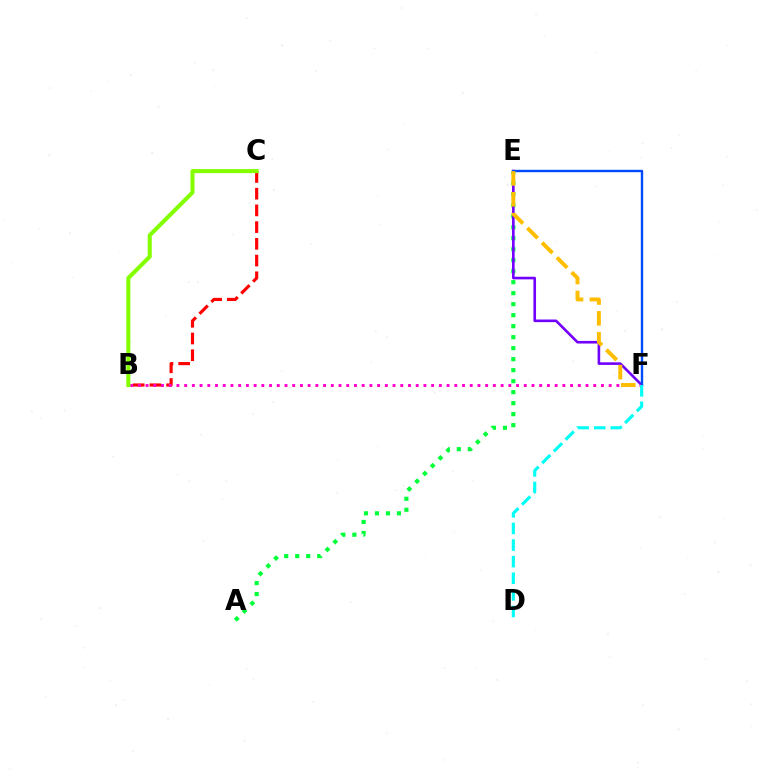{('A', 'E'): [{'color': '#00ff39', 'line_style': 'dotted', 'thickness': 2.99}], ('E', 'F'): [{'color': '#7200ff', 'line_style': 'solid', 'thickness': 1.88}, {'color': '#004bff', 'line_style': 'solid', 'thickness': 1.72}, {'color': '#ffbd00', 'line_style': 'dashed', 'thickness': 2.84}], ('B', 'C'): [{'color': '#ff0000', 'line_style': 'dashed', 'thickness': 2.27}, {'color': '#84ff00', 'line_style': 'solid', 'thickness': 2.92}], ('B', 'F'): [{'color': '#ff00cf', 'line_style': 'dotted', 'thickness': 2.1}], ('D', 'F'): [{'color': '#00fff6', 'line_style': 'dashed', 'thickness': 2.26}]}